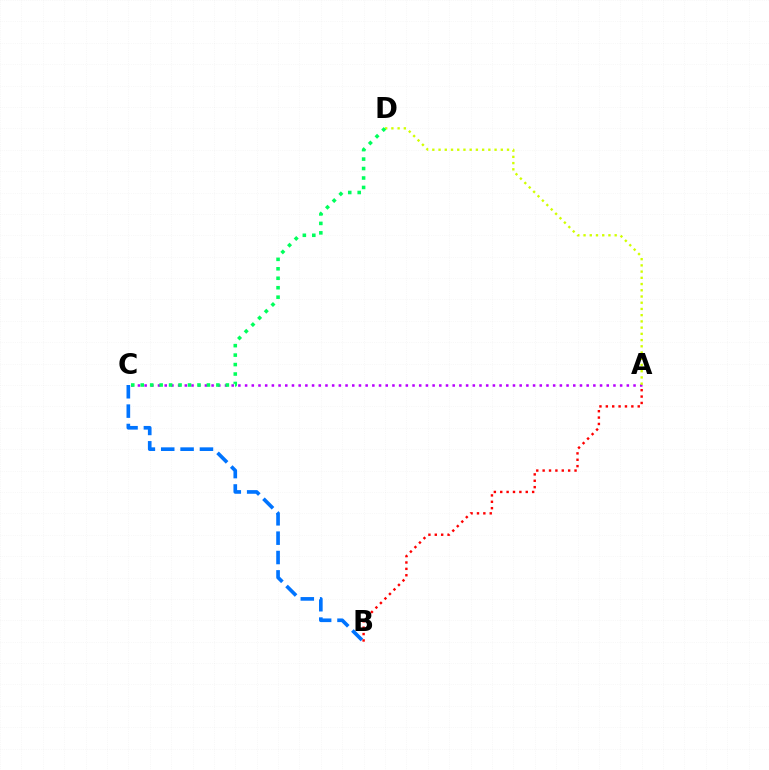{('A', 'C'): [{'color': '#b900ff', 'line_style': 'dotted', 'thickness': 1.82}], ('B', 'C'): [{'color': '#0074ff', 'line_style': 'dashed', 'thickness': 2.63}], ('A', 'B'): [{'color': '#ff0000', 'line_style': 'dotted', 'thickness': 1.73}], ('A', 'D'): [{'color': '#d1ff00', 'line_style': 'dotted', 'thickness': 1.69}], ('C', 'D'): [{'color': '#00ff5c', 'line_style': 'dotted', 'thickness': 2.57}]}